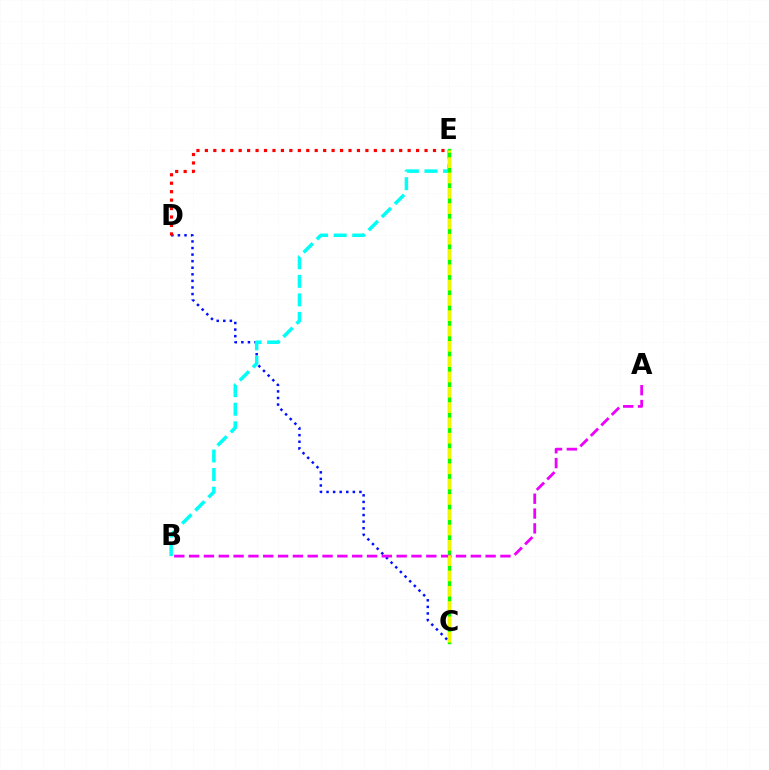{('C', 'D'): [{'color': '#0010ff', 'line_style': 'dotted', 'thickness': 1.79}], ('B', 'E'): [{'color': '#00fff6', 'line_style': 'dashed', 'thickness': 2.52}], ('D', 'E'): [{'color': '#ff0000', 'line_style': 'dotted', 'thickness': 2.3}], ('C', 'E'): [{'color': '#08ff00', 'line_style': 'solid', 'thickness': 2.42}, {'color': '#fcf500', 'line_style': 'dashed', 'thickness': 2.08}], ('A', 'B'): [{'color': '#ee00ff', 'line_style': 'dashed', 'thickness': 2.01}]}